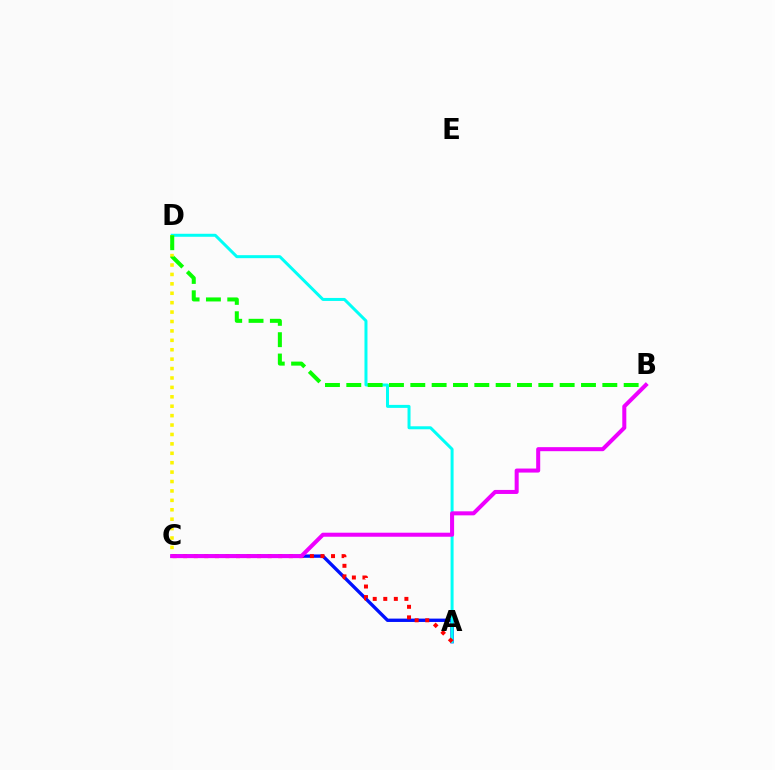{('A', 'C'): [{'color': '#0010ff', 'line_style': 'solid', 'thickness': 2.41}, {'color': '#ff0000', 'line_style': 'dotted', 'thickness': 2.87}], ('A', 'D'): [{'color': '#00fff6', 'line_style': 'solid', 'thickness': 2.16}], ('C', 'D'): [{'color': '#fcf500', 'line_style': 'dotted', 'thickness': 2.56}], ('B', 'D'): [{'color': '#08ff00', 'line_style': 'dashed', 'thickness': 2.9}], ('B', 'C'): [{'color': '#ee00ff', 'line_style': 'solid', 'thickness': 2.9}]}